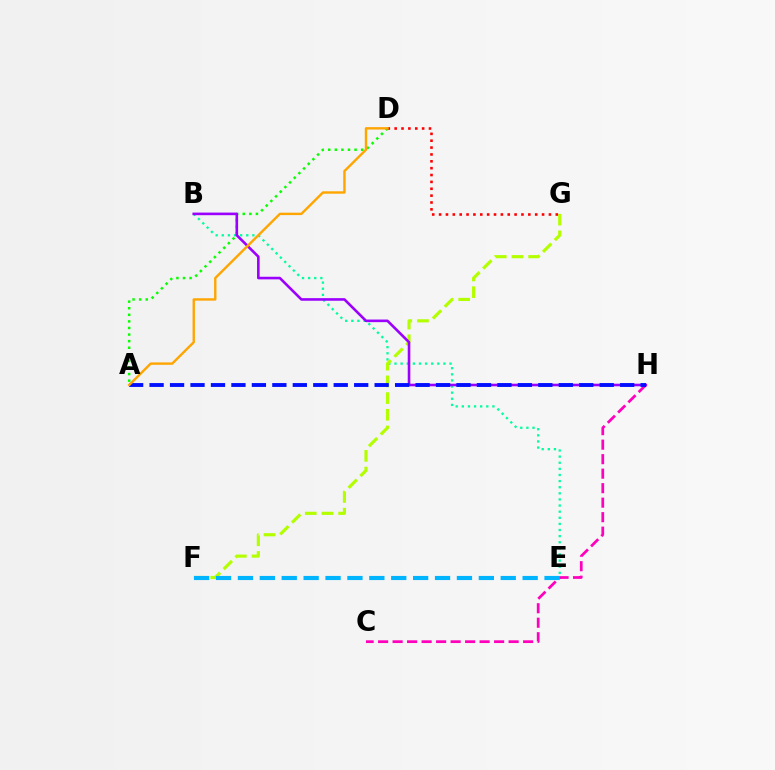{('A', 'D'): [{'color': '#08ff00', 'line_style': 'dotted', 'thickness': 1.79}, {'color': '#ffa500', 'line_style': 'solid', 'thickness': 1.72}], ('B', 'E'): [{'color': '#00ff9d', 'line_style': 'dotted', 'thickness': 1.66}], ('F', 'G'): [{'color': '#b3ff00', 'line_style': 'dashed', 'thickness': 2.27}], ('C', 'H'): [{'color': '#ff00bd', 'line_style': 'dashed', 'thickness': 1.97}], ('D', 'G'): [{'color': '#ff0000', 'line_style': 'dotted', 'thickness': 1.87}], ('E', 'F'): [{'color': '#00b5ff', 'line_style': 'dashed', 'thickness': 2.98}], ('B', 'H'): [{'color': '#9b00ff', 'line_style': 'solid', 'thickness': 1.88}], ('A', 'H'): [{'color': '#0010ff', 'line_style': 'dashed', 'thickness': 2.78}]}